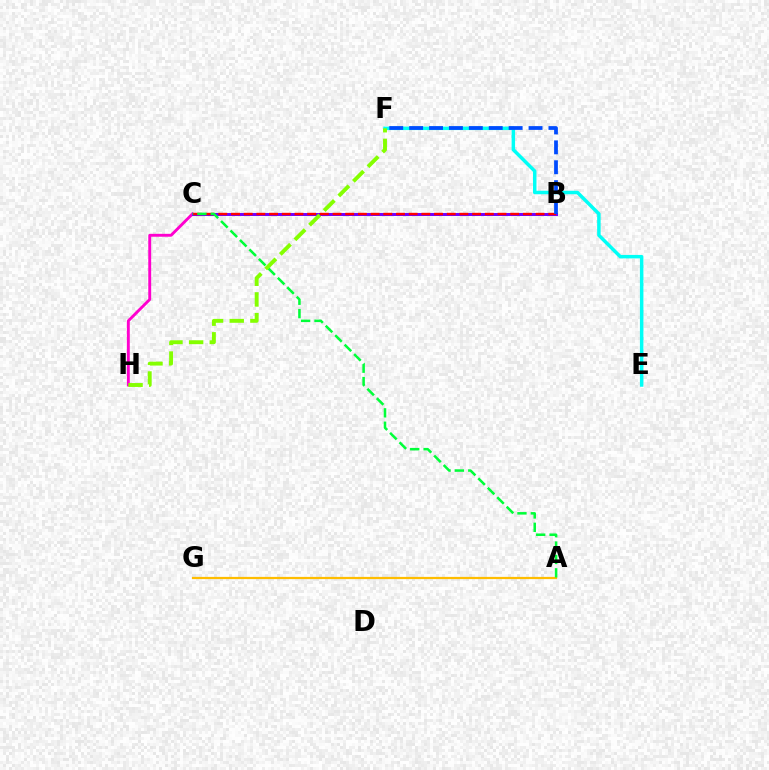{('C', 'H'): [{'color': '#ff00cf', 'line_style': 'solid', 'thickness': 2.09}], ('B', 'C'): [{'color': '#7200ff', 'line_style': 'solid', 'thickness': 2.13}, {'color': '#ff0000', 'line_style': 'dashed', 'thickness': 1.72}], ('A', 'G'): [{'color': '#ffbd00', 'line_style': 'solid', 'thickness': 1.6}], ('A', 'C'): [{'color': '#00ff39', 'line_style': 'dashed', 'thickness': 1.82}], ('E', 'F'): [{'color': '#00fff6', 'line_style': 'solid', 'thickness': 2.51}], ('B', 'F'): [{'color': '#004bff', 'line_style': 'dashed', 'thickness': 2.7}], ('F', 'H'): [{'color': '#84ff00', 'line_style': 'dashed', 'thickness': 2.81}]}